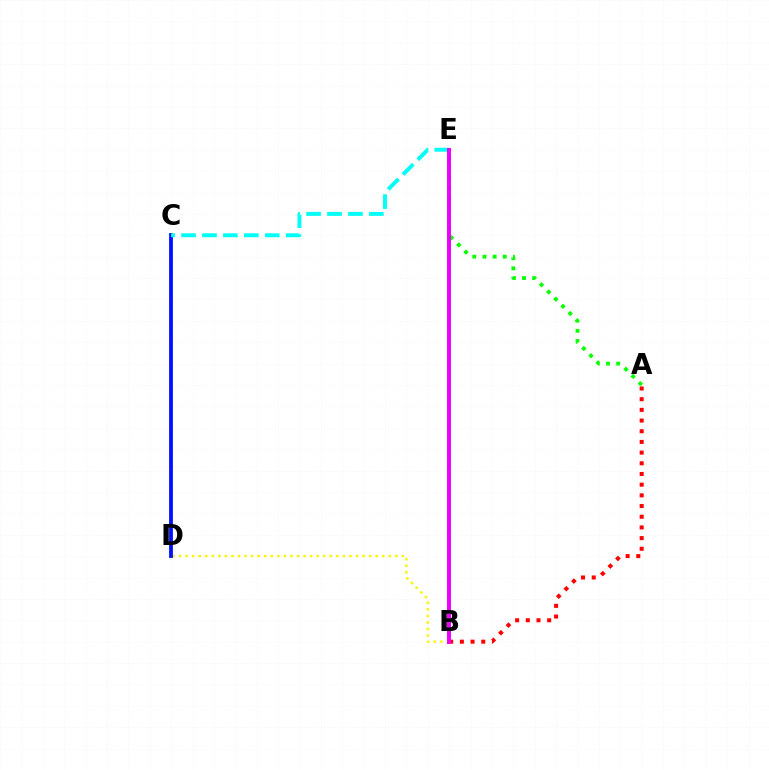{('B', 'D'): [{'color': '#fcf500', 'line_style': 'dotted', 'thickness': 1.78}], ('C', 'D'): [{'color': '#0010ff', 'line_style': 'solid', 'thickness': 2.73}], ('A', 'E'): [{'color': '#08ff00', 'line_style': 'dotted', 'thickness': 2.76}], ('C', 'E'): [{'color': '#00fff6', 'line_style': 'dashed', 'thickness': 2.84}], ('A', 'B'): [{'color': '#ff0000', 'line_style': 'dotted', 'thickness': 2.9}], ('B', 'E'): [{'color': '#ee00ff', 'line_style': 'solid', 'thickness': 2.86}]}